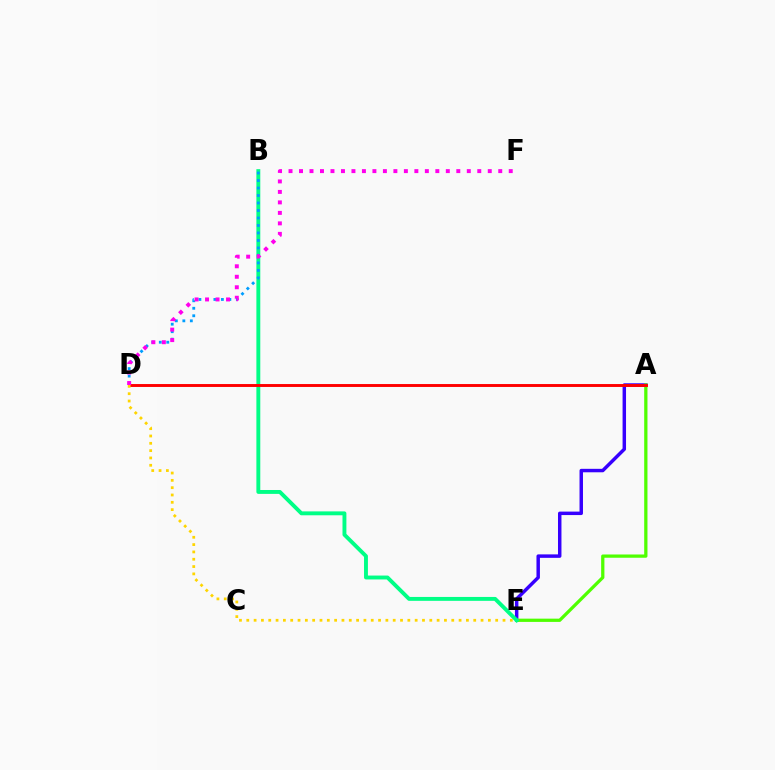{('A', 'E'): [{'color': '#3700ff', 'line_style': 'solid', 'thickness': 2.49}, {'color': '#4fff00', 'line_style': 'solid', 'thickness': 2.35}], ('B', 'E'): [{'color': '#00ff86', 'line_style': 'solid', 'thickness': 2.8}], ('B', 'D'): [{'color': '#009eff', 'line_style': 'dotted', 'thickness': 2.03}], ('A', 'D'): [{'color': '#ff0000', 'line_style': 'solid', 'thickness': 2.1}], ('D', 'F'): [{'color': '#ff00ed', 'line_style': 'dotted', 'thickness': 2.85}], ('D', 'E'): [{'color': '#ffd500', 'line_style': 'dotted', 'thickness': 1.99}]}